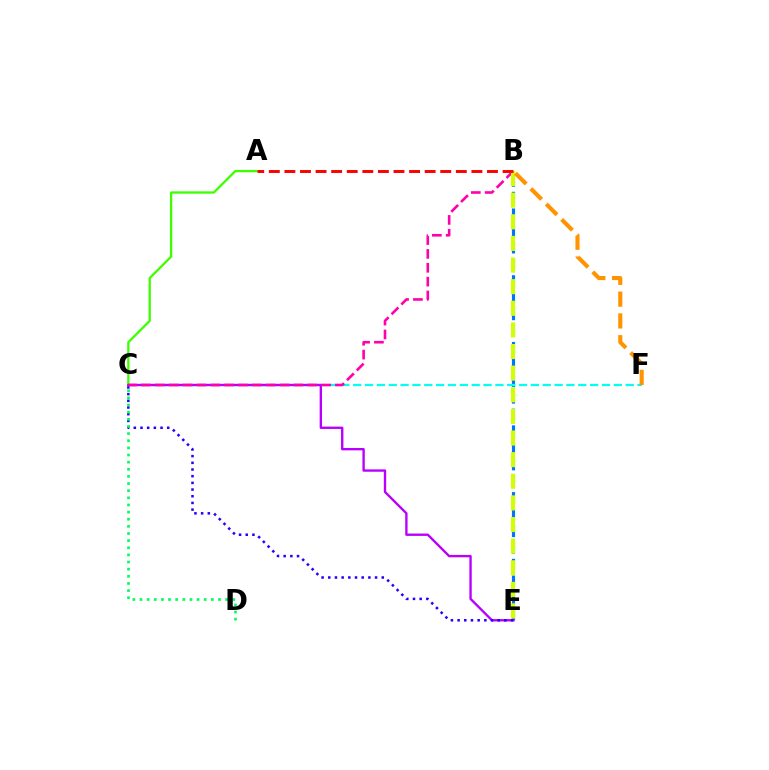{('B', 'E'): [{'color': '#0074ff', 'line_style': 'dashed', 'thickness': 2.27}, {'color': '#d1ff00', 'line_style': 'dashed', 'thickness': 2.94}], ('C', 'F'): [{'color': '#00fff6', 'line_style': 'dashed', 'thickness': 1.61}], ('A', 'C'): [{'color': '#3dff00', 'line_style': 'solid', 'thickness': 1.65}], ('C', 'E'): [{'color': '#b900ff', 'line_style': 'solid', 'thickness': 1.7}, {'color': '#2500ff', 'line_style': 'dotted', 'thickness': 1.82}], ('B', 'C'): [{'color': '#ff00ac', 'line_style': 'dashed', 'thickness': 1.88}], ('C', 'D'): [{'color': '#00ff5c', 'line_style': 'dotted', 'thickness': 1.94}], ('A', 'B'): [{'color': '#ff0000', 'line_style': 'dashed', 'thickness': 2.12}], ('B', 'F'): [{'color': '#ff9400', 'line_style': 'dashed', 'thickness': 2.96}]}